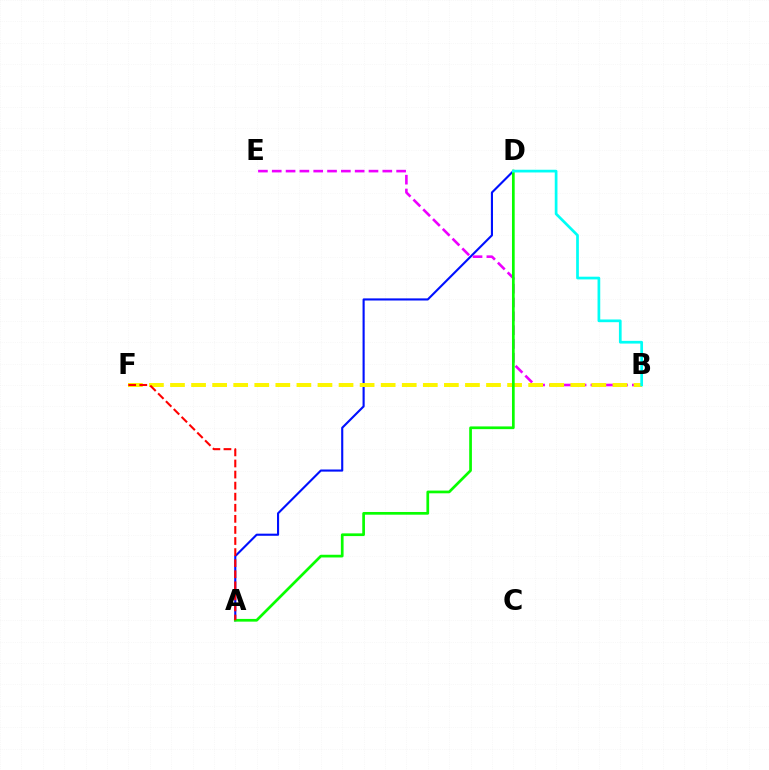{('A', 'D'): [{'color': '#0010ff', 'line_style': 'solid', 'thickness': 1.53}, {'color': '#08ff00', 'line_style': 'solid', 'thickness': 1.95}], ('B', 'E'): [{'color': '#ee00ff', 'line_style': 'dashed', 'thickness': 1.88}], ('B', 'F'): [{'color': '#fcf500', 'line_style': 'dashed', 'thickness': 2.86}], ('B', 'D'): [{'color': '#00fff6', 'line_style': 'solid', 'thickness': 1.95}], ('A', 'F'): [{'color': '#ff0000', 'line_style': 'dashed', 'thickness': 1.5}]}